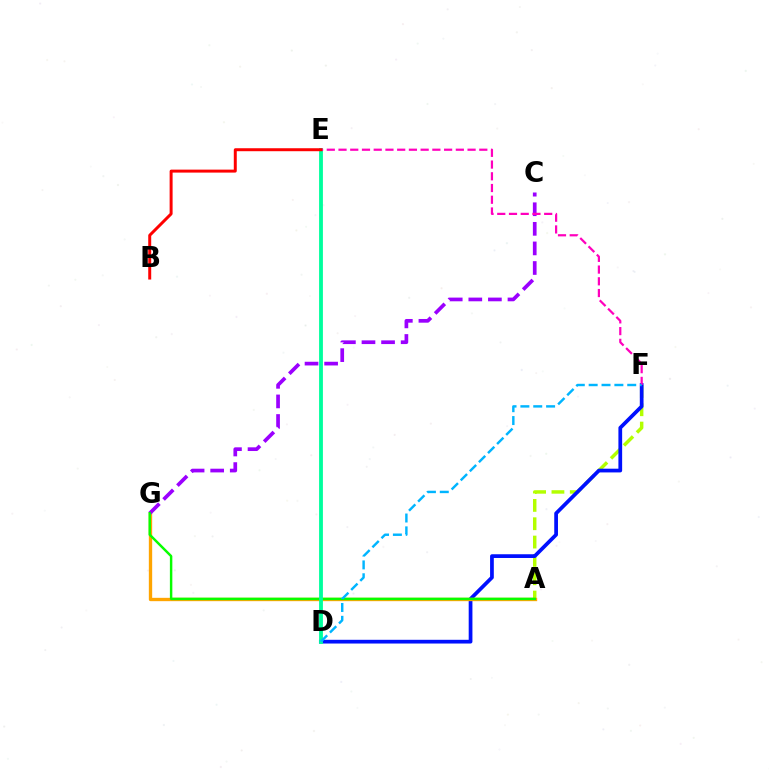{('A', 'F'): [{'color': '#b3ff00', 'line_style': 'dashed', 'thickness': 2.49}], ('D', 'F'): [{'color': '#0010ff', 'line_style': 'solid', 'thickness': 2.69}, {'color': '#00b5ff', 'line_style': 'dashed', 'thickness': 1.75}], ('A', 'G'): [{'color': '#ffa500', 'line_style': 'solid', 'thickness': 2.4}, {'color': '#08ff00', 'line_style': 'solid', 'thickness': 1.77}], ('C', 'G'): [{'color': '#9b00ff', 'line_style': 'dashed', 'thickness': 2.66}], ('D', 'E'): [{'color': '#00ff9d', 'line_style': 'solid', 'thickness': 2.76}], ('E', 'F'): [{'color': '#ff00bd', 'line_style': 'dashed', 'thickness': 1.59}], ('B', 'E'): [{'color': '#ff0000', 'line_style': 'solid', 'thickness': 2.14}]}